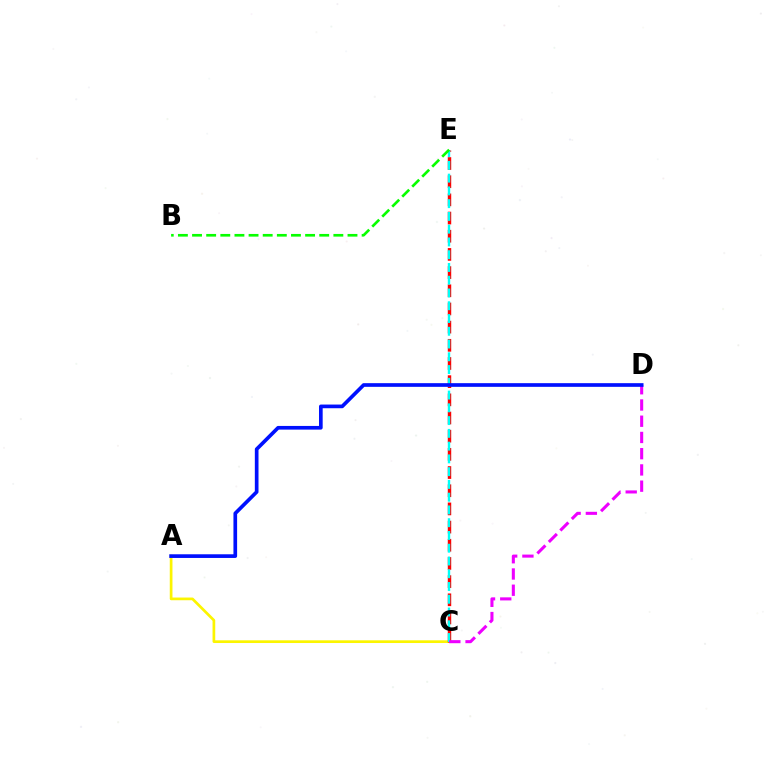{('A', 'C'): [{'color': '#fcf500', 'line_style': 'solid', 'thickness': 1.94}], ('C', 'E'): [{'color': '#ff0000', 'line_style': 'dashed', 'thickness': 2.47}, {'color': '#00fff6', 'line_style': 'dashed', 'thickness': 1.73}], ('B', 'E'): [{'color': '#08ff00', 'line_style': 'dashed', 'thickness': 1.92}], ('C', 'D'): [{'color': '#ee00ff', 'line_style': 'dashed', 'thickness': 2.21}], ('A', 'D'): [{'color': '#0010ff', 'line_style': 'solid', 'thickness': 2.65}]}